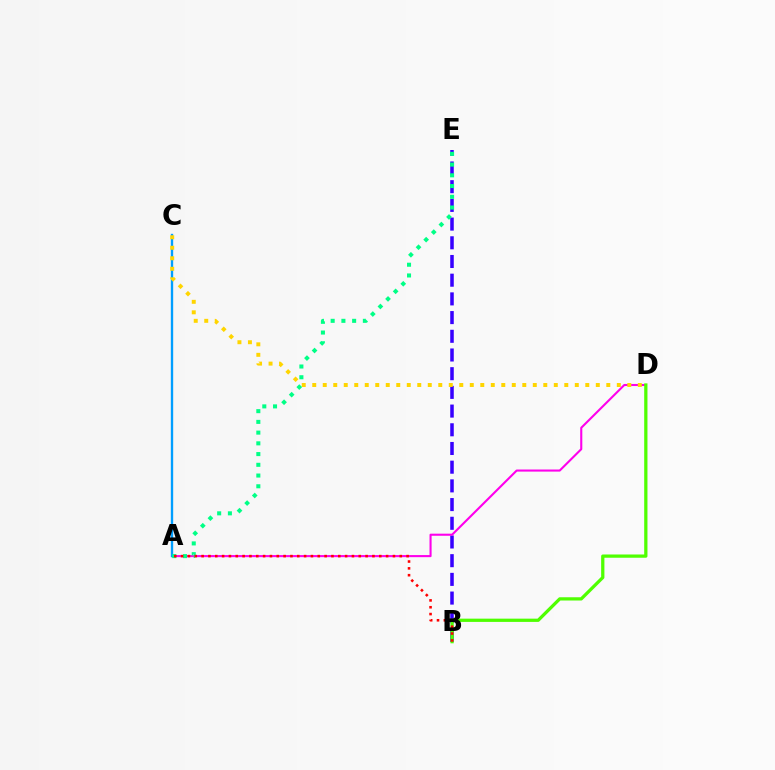{('B', 'E'): [{'color': '#3700ff', 'line_style': 'dashed', 'thickness': 2.54}], ('A', 'D'): [{'color': '#ff00ed', 'line_style': 'solid', 'thickness': 1.51}], ('B', 'D'): [{'color': '#4fff00', 'line_style': 'solid', 'thickness': 2.35}], ('A', 'C'): [{'color': '#009eff', 'line_style': 'solid', 'thickness': 1.7}], ('C', 'D'): [{'color': '#ffd500', 'line_style': 'dotted', 'thickness': 2.85}], ('A', 'E'): [{'color': '#00ff86', 'line_style': 'dotted', 'thickness': 2.92}], ('A', 'B'): [{'color': '#ff0000', 'line_style': 'dotted', 'thickness': 1.86}]}